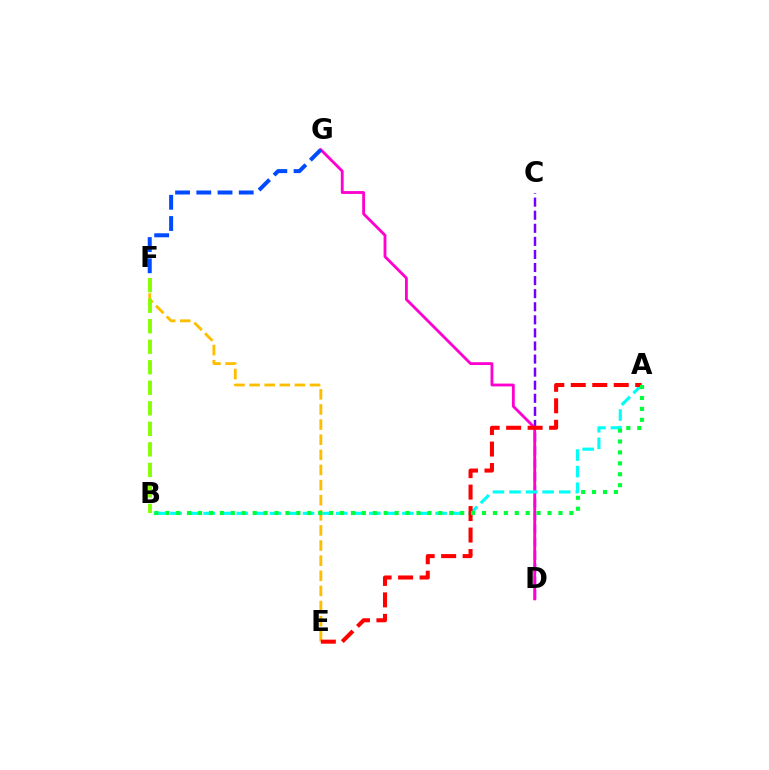{('C', 'D'): [{'color': '#7200ff', 'line_style': 'dashed', 'thickness': 1.78}], ('D', 'G'): [{'color': '#ff00cf', 'line_style': 'solid', 'thickness': 2.04}], ('A', 'B'): [{'color': '#00fff6', 'line_style': 'dashed', 'thickness': 2.25}, {'color': '#00ff39', 'line_style': 'dotted', 'thickness': 2.97}], ('E', 'F'): [{'color': '#ffbd00', 'line_style': 'dashed', 'thickness': 2.05}], ('B', 'F'): [{'color': '#84ff00', 'line_style': 'dashed', 'thickness': 2.79}], ('A', 'E'): [{'color': '#ff0000', 'line_style': 'dashed', 'thickness': 2.92}], ('F', 'G'): [{'color': '#004bff', 'line_style': 'dashed', 'thickness': 2.88}]}